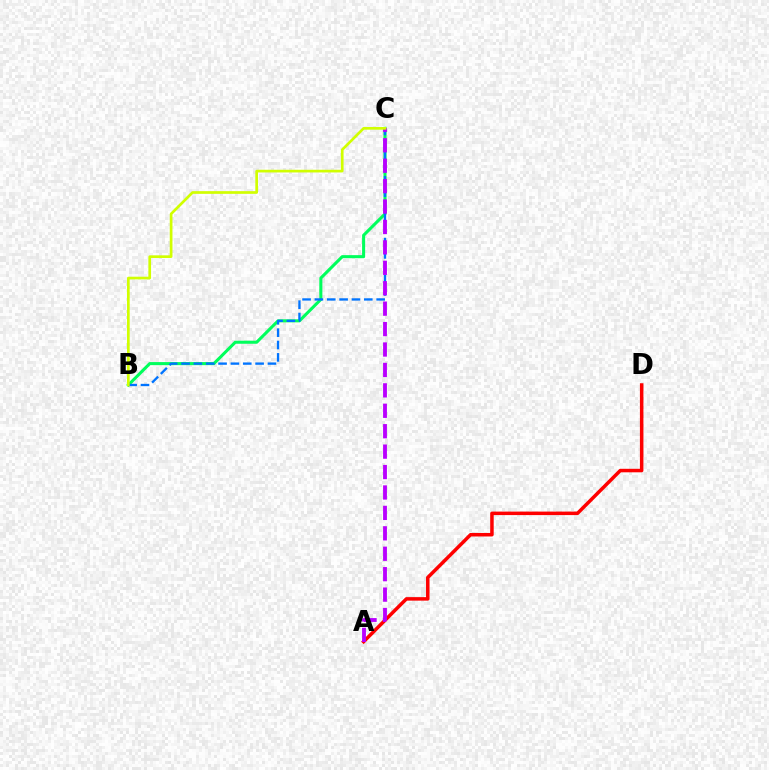{('B', 'C'): [{'color': '#00ff5c', 'line_style': 'solid', 'thickness': 2.2}, {'color': '#0074ff', 'line_style': 'dashed', 'thickness': 1.68}, {'color': '#d1ff00', 'line_style': 'solid', 'thickness': 1.94}], ('A', 'D'): [{'color': '#ff0000', 'line_style': 'solid', 'thickness': 2.52}], ('A', 'C'): [{'color': '#b900ff', 'line_style': 'dashed', 'thickness': 2.77}]}